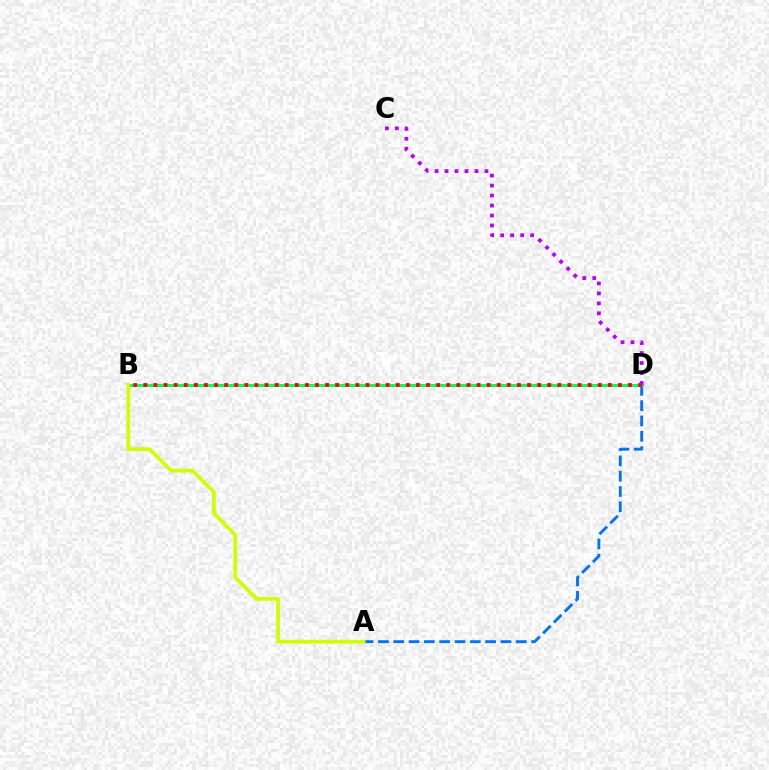{('A', 'D'): [{'color': '#0074ff', 'line_style': 'dashed', 'thickness': 2.08}], ('B', 'D'): [{'color': '#00ff5c', 'line_style': 'solid', 'thickness': 2.12}, {'color': '#ff0000', 'line_style': 'dotted', 'thickness': 2.74}], ('A', 'B'): [{'color': '#d1ff00', 'line_style': 'solid', 'thickness': 2.7}], ('C', 'D'): [{'color': '#b900ff', 'line_style': 'dotted', 'thickness': 2.71}]}